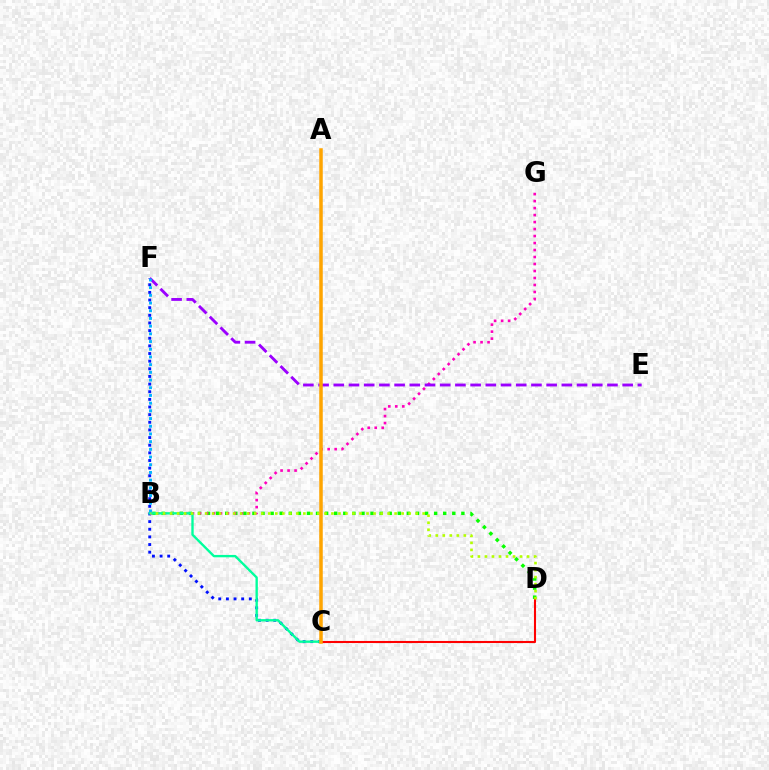{('B', 'D'): [{'color': '#08ff00', 'line_style': 'dotted', 'thickness': 2.47}, {'color': '#b3ff00', 'line_style': 'dotted', 'thickness': 1.91}], ('C', 'D'): [{'color': '#ff0000', 'line_style': 'solid', 'thickness': 1.5}], ('C', 'F'): [{'color': '#0010ff', 'line_style': 'dotted', 'thickness': 2.08}], ('B', 'G'): [{'color': '#ff00bd', 'line_style': 'dotted', 'thickness': 1.9}], ('B', 'C'): [{'color': '#00ff9d', 'line_style': 'solid', 'thickness': 1.7}], ('E', 'F'): [{'color': '#9b00ff', 'line_style': 'dashed', 'thickness': 2.07}], ('B', 'F'): [{'color': '#00b5ff', 'line_style': 'dotted', 'thickness': 2.09}], ('A', 'C'): [{'color': '#ffa500', 'line_style': 'solid', 'thickness': 2.53}]}